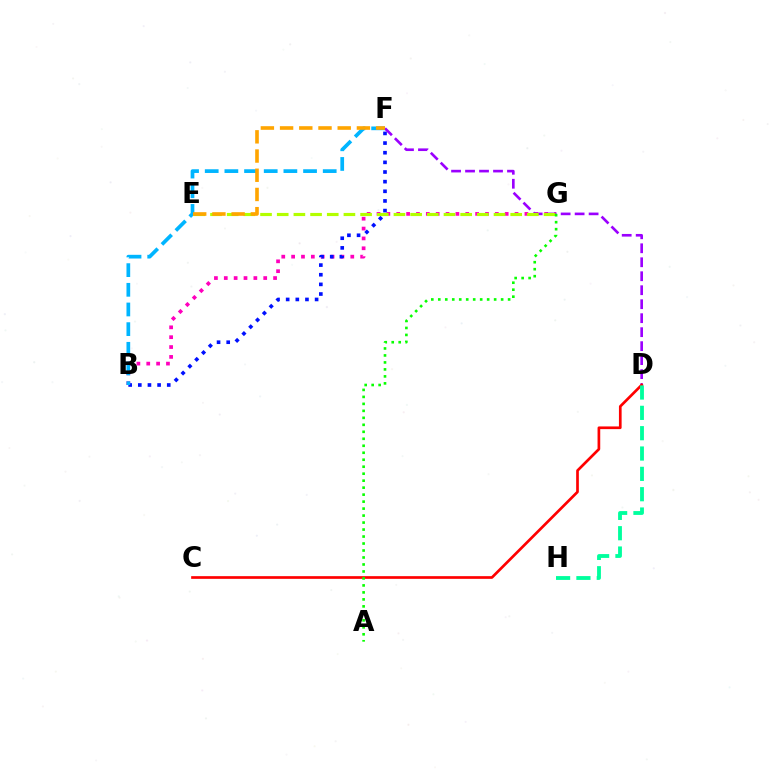{('B', 'G'): [{'color': '#ff00bd', 'line_style': 'dotted', 'thickness': 2.68}], ('B', 'F'): [{'color': '#0010ff', 'line_style': 'dotted', 'thickness': 2.62}, {'color': '#00b5ff', 'line_style': 'dashed', 'thickness': 2.67}], ('D', 'F'): [{'color': '#9b00ff', 'line_style': 'dashed', 'thickness': 1.9}], ('C', 'D'): [{'color': '#ff0000', 'line_style': 'solid', 'thickness': 1.94}], ('E', 'G'): [{'color': '#b3ff00', 'line_style': 'dashed', 'thickness': 2.27}], ('D', 'H'): [{'color': '#00ff9d', 'line_style': 'dashed', 'thickness': 2.76}], ('E', 'F'): [{'color': '#ffa500', 'line_style': 'dashed', 'thickness': 2.61}], ('A', 'G'): [{'color': '#08ff00', 'line_style': 'dotted', 'thickness': 1.9}]}